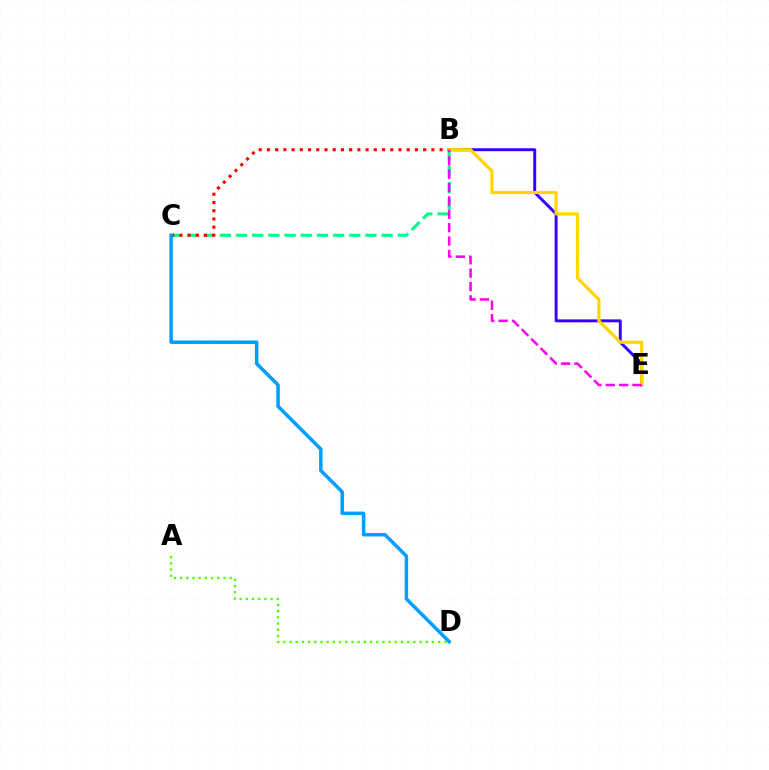{('A', 'D'): [{'color': '#4fff00', 'line_style': 'dotted', 'thickness': 1.68}], ('B', 'C'): [{'color': '#00ff86', 'line_style': 'dashed', 'thickness': 2.2}, {'color': '#ff0000', 'line_style': 'dotted', 'thickness': 2.23}], ('B', 'E'): [{'color': '#3700ff', 'line_style': 'solid', 'thickness': 2.11}, {'color': '#ffd500', 'line_style': 'solid', 'thickness': 2.29}, {'color': '#ff00ed', 'line_style': 'dashed', 'thickness': 1.82}], ('C', 'D'): [{'color': '#009eff', 'line_style': 'solid', 'thickness': 2.51}]}